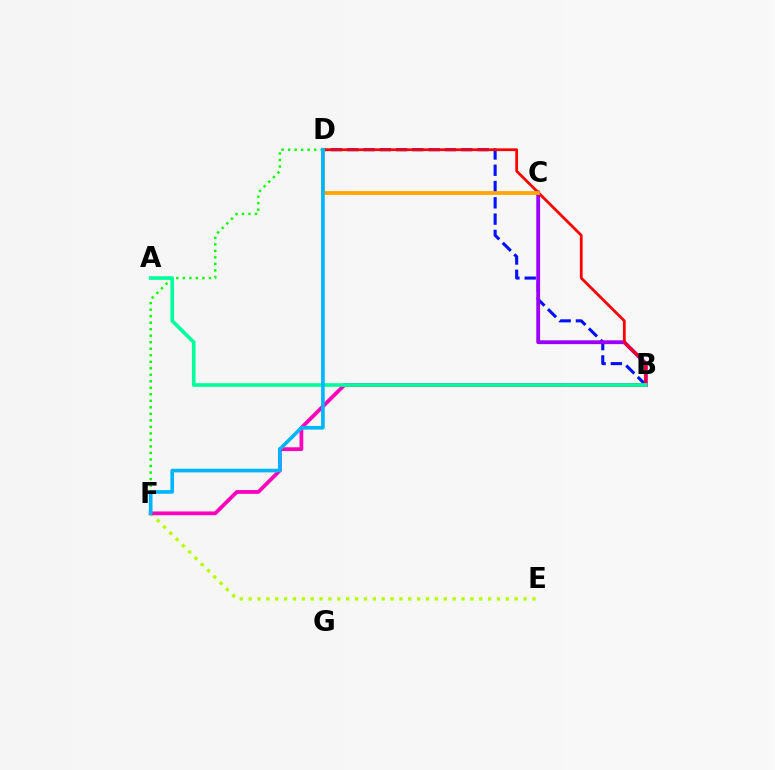{('B', 'D'): [{'color': '#0010ff', 'line_style': 'dashed', 'thickness': 2.21}, {'color': '#ff0000', 'line_style': 'solid', 'thickness': 1.99}], ('E', 'F'): [{'color': '#b3ff00', 'line_style': 'dotted', 'thickness': 2.41}], ('B', 'C'): [{'color': '#9b00ff', 'line_style': 'solid', 'thickness': 2.76}], ('D', 'F'): [{'color': '#08ff00', 'line_style': 'dotted', 'thickness': 1.77}, {'color': '#00b5ff', 'line_style': 'solid', 'thickness': 2.63}], ('B', 'F'): [{'color': '#ff00bd', 'line_style': 'solid', 'thickness': 2.73}], ('A', 'B'): [{'color': '#00ff9d', 'line_style': 'solid', 'thickness': 2.62}], ('C', 'D'): [{'color': '#ffa500', 'line_style': 'solid', 'thickness': 2.7}]}